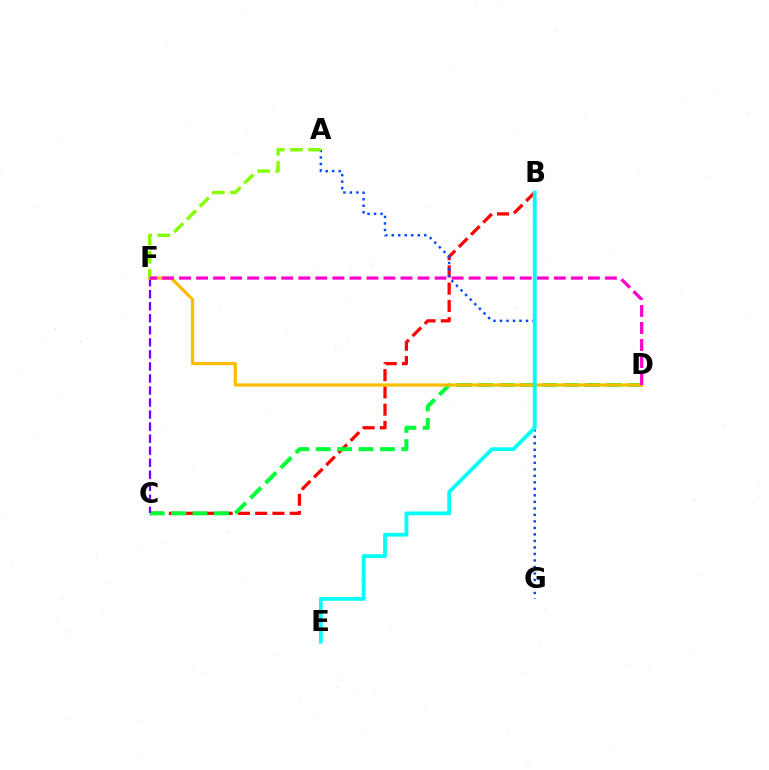{('B', 'C'): [{'color': '#ff0000', 'line_style': 'dashed', 'thickness': 2.35}], ('C', 'D'): [{'color': '#00ff39', 'line_style': 'dashed', 'thickness': 2.91}], ('A', 'G'): [{'color': '#004bff', 'line_style': 'dotted', 'thickness': 1.77}], ('C', 'F'): [{'color': '#7200ff', 'line_style': 'dashed', 'thickness': 1.63}], ('D', 'F'): [{'color': '#ffbd00', 'line_style': 'solid', 'thickness': 2.34}, {'color': '#ff00cf', 'line_style': 'dashed', 'thickness': 2.31}], ('A', 'F'): [{'color': '#84ff00', 'line_style': 'dashed', 'thickness': 2.45}], ('B', 'E'): [{'color': '#00fff6', 'line_style': 'solid', 'thickness': 2.72}]}